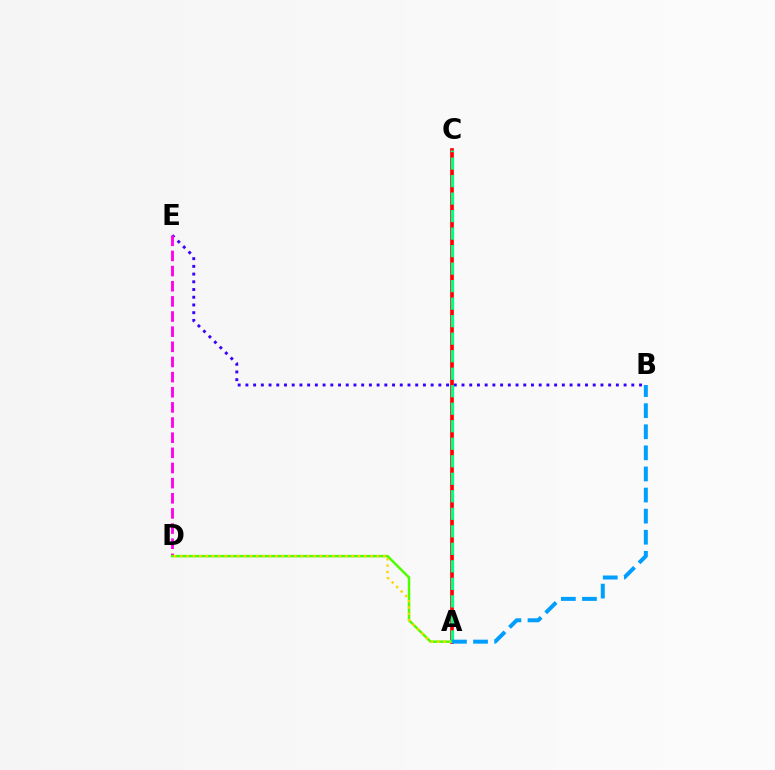{('B', 'E'): [{'color': '#3700ff', 'line_style': 'dotted', 'thickness': 2.1}], ('D', 'E'): [{'color': '#ff00ed', 'line_style': 'dashed', 'thickness': 2.06}], ('A', 'C'): [{'color': '#ff0000', 'line_style': 'solid', 'thickness': 2.65}, {'color': '#00ff86', 'line_style': 'dashed', 'thickness': 2.38}], ('A', 'D'): [{'color': '#4fff00', 'line_style': 'solid', 'thickness': 1.8}, {'color': '#ffd500', 'line_style': 'dotted', 'thickness': 1.72}], ('A', 'B'): [{'color': '#009eff', 'line_style': 'dashed', 'thickness': 2.87}]}